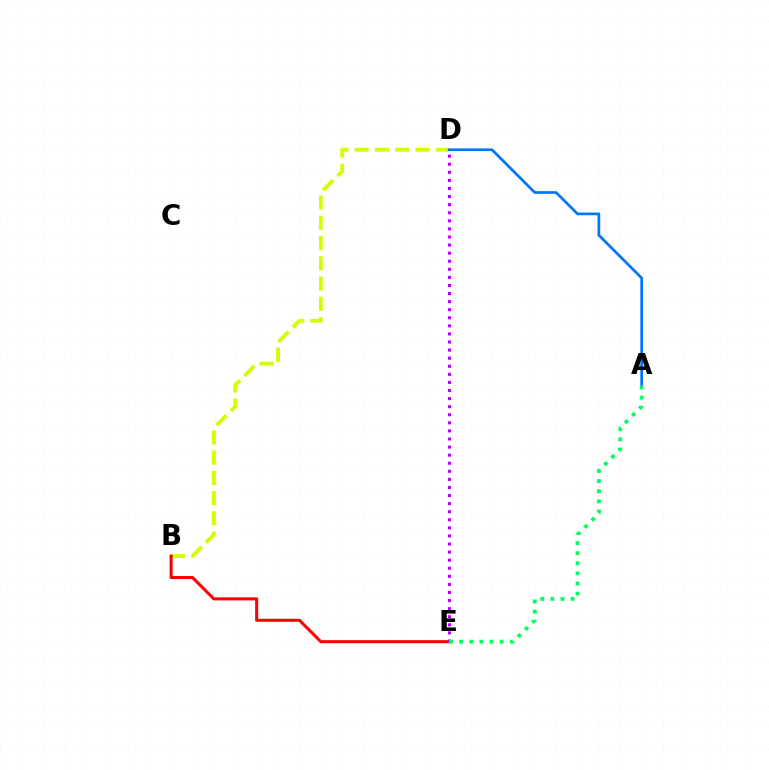{('B', 'D'): [{'color': '#d1ff00', 'line_style': 'dashed', 'thickness': 2.75}], ('B', 'E'): [{'color': '#ff0000', 'line_style': 'solid', 'thickness': 2.19}], ('A', 'D'): [{'color': '#0074ff', 'line_style': 'solid', 'thickness': 1.94}], ('D', 'E'): [{'color': '#b900ff', 'line_style': 'dotted', 'thickness': 2.2}], ('A', 'E'): [{'color': '#00ff5c', 'line_style': 'dotted', 'thickness': 2.75}]}